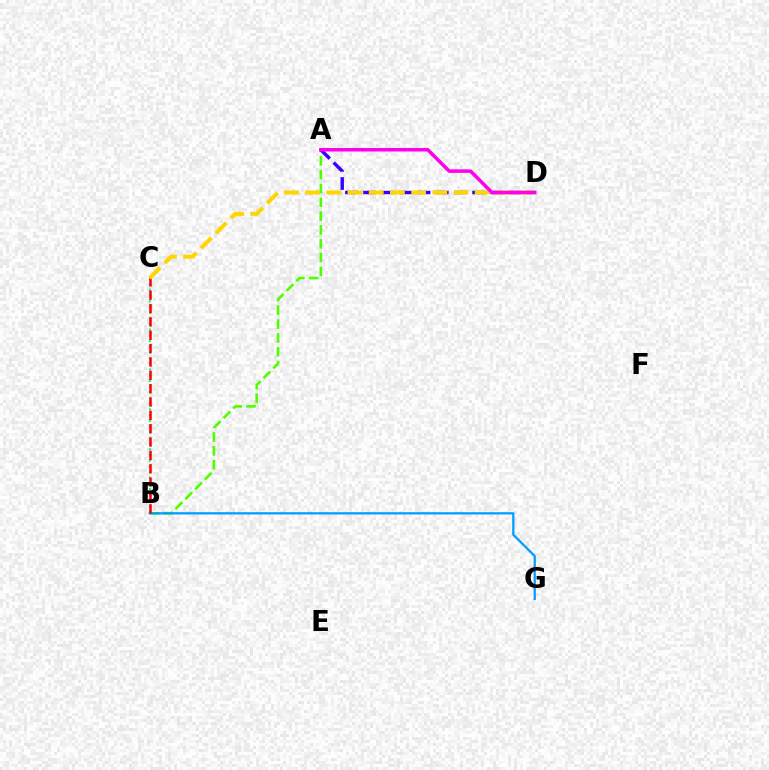{('A', 'B'): [{'color': '#4fff00', 'line_style': 'dashed', 'thickness': 1.88}], ('B', 'G'): [{'color': '#009eff', 'line_style': 'solid', 'thickness': 1.64}], ('A', 'D'): [{'color': '#3700ff', 'line_style': 'dashed', 'thickness': 2.47}, {'color': '#ff00ed', 'line_style': 'solid', 'thickness': 2.54}], ('B', 'C'): [{'color': '#00ff86', 'line_style': 'dotted', 'thickness': 1.55}, {'color': '#ff0000', 'line_style': 'dashed', 'thickness': 1.81}], ('C', 'D'): [{'color': '#ffd500', 'line_style': 'dashed', 'thickness': 2.88}]}